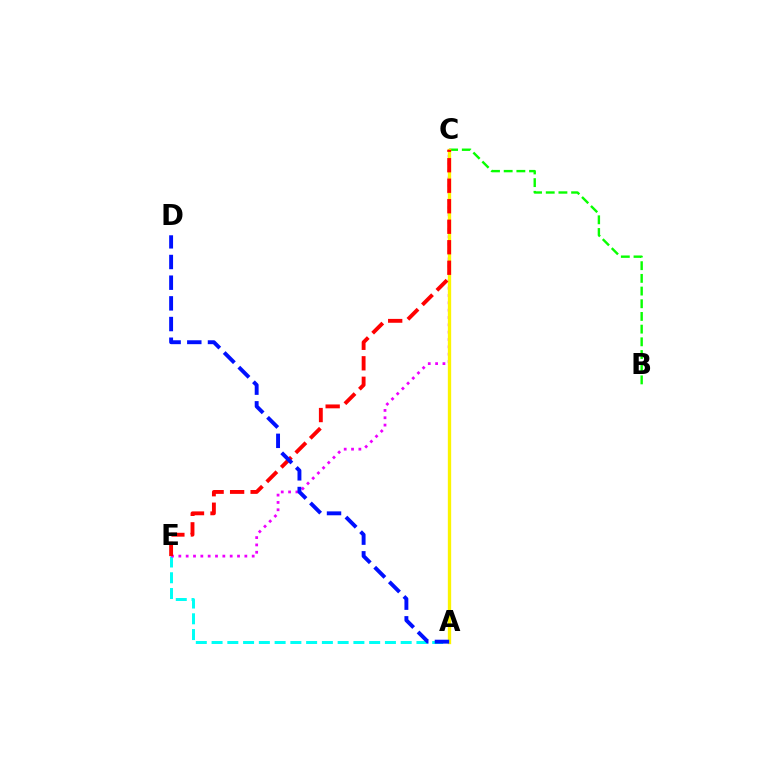{('A', 'E'): [{'color': '#00fff6', 'line_style': 'dashed', 'thickness': 2.14}], ('B', 'C'): [{'color': '#08ff00', 'line_style': 'dashed', 'thickness': 1.72}], ('C', 'E'): [{'color': '#ee00ff', 'line_style': 'dotted', 'thickness': 1.99}, {'color': '#ff0000', 'line_style': 'dashed', 'thickness': 2.79}], ('A', 'C'): [{'color': '#fcf500', 'line_style': 'solid', 'thickness': 2.4}], ('A', 'D'): [{'color': '#0010ff', 'line_style': 'dashed', 'thickness': 2.81}]}